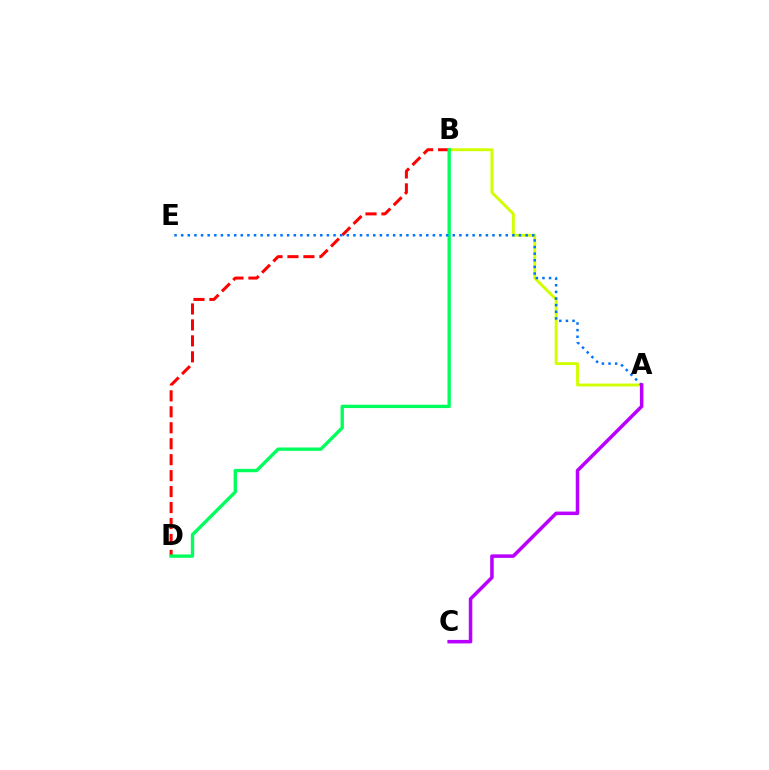{('A', 'B'): [{'color': '#d1ff00', 'line_style': 'solid', 'thickness': 2.09}], ('B', 'D'): [{'color': '#ff0000', 'line_style': 'dashed', 'thickness': 2.17}, {'color': '#00ff5c', 'line_style': 'solid', 'thickness': 2.41}], ('A', 'E'): [{'color': '#0074ff', 'line_style': 'dotted', 'thickness': 1.8}], ('A', 'C'): [{'color': '#b900ff', 'line_style': 'solid', 'thickness': 2.53}]}